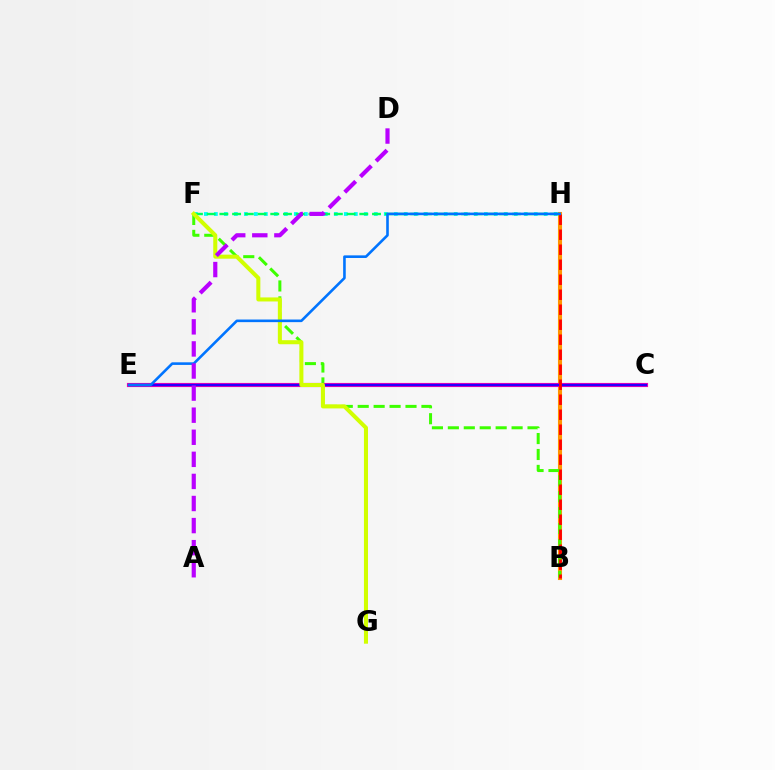{('B', 'H'): [{'color': '#ff9400', 'line_style': 'solid', 'thickness': 2.94}, {'color': '#ff0000', 'line_style': 'dashed', 'thickness': 2.04}], ('B', 'F'): [{'color': '#3dff00', 'line_style': 'dashed', 'thickness': 2.16}], ('C', 'E'): [{'color': '#ff00ac', 'line_style': 'solid', 'thickness': 2.98}, {'color': '#2500ff', 'line_style': 'solid', 'thickness': 1.73}], ('F', 'H'): [{'color': '#00fff6', 'line_style': 'dotted', 'thickness': 2.72}, {'color': '#00ff5c', 'line_style': 'dashed', 'thickness': 1.73}], ('F', 'G'): [{'color': '#d1ff00', 'line_style': 'solid', 'thickness': 2.91}], ('E', 'H'): [{'color': '#0074ff', 'line_style': 'solid', 'thickness': 1.88}], ('A', 'D'): [{'color': '#b900ff', 'line_style': 'dashed', 'thickness': 3.0}]}